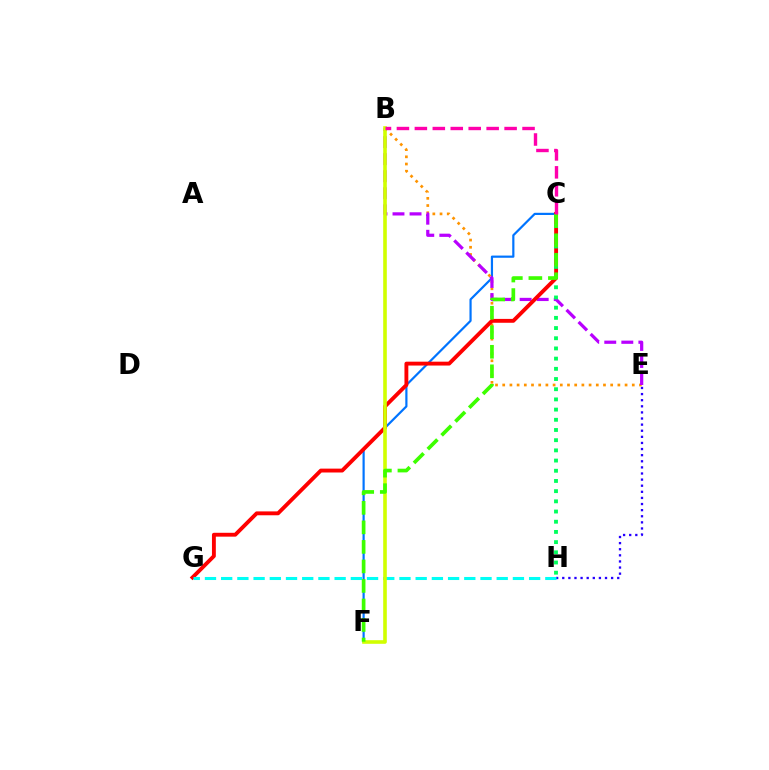{('C', 'F'): [{'color': '#0074ff', 'line_style': 'solid', 'thickness': 1.58}, {'color': '#3dff00', 'line_style': 'dashed', 'thickness': 2.65}], ('E', 'H'): [{'color': '#2500ff', 'line_style': 'dotted', 'thickness': 1.66}], ('B', 'E'): [{'color': '#ff9400', 'line_style': 'dotted', 'thickness': 1.96}, {'color': '#b900ff', 'line_style': 'dashed', 'thickness': 2.32}], ('C', 'G'): [{'color': '#ff0000', 'line_style': 'solid', 'thickness': 2.79}], ('G', 'H'): [{'color': '#00fff6', 'line_style': 'dashed', 'thickness': 2.2}], ('C', 'H'): [{'color': '#00ff5c', 'line_style': 'dotted', 'thickness': 2.77}], ('B', 'F'): [{'color': '#d1ff00', 'line_style': 'solid', 'thickness': 2.6}], ('B', 'C'): [{'color': '#ff00ac', 'line_style': 'dashed', 'thickness': 2.44}]}